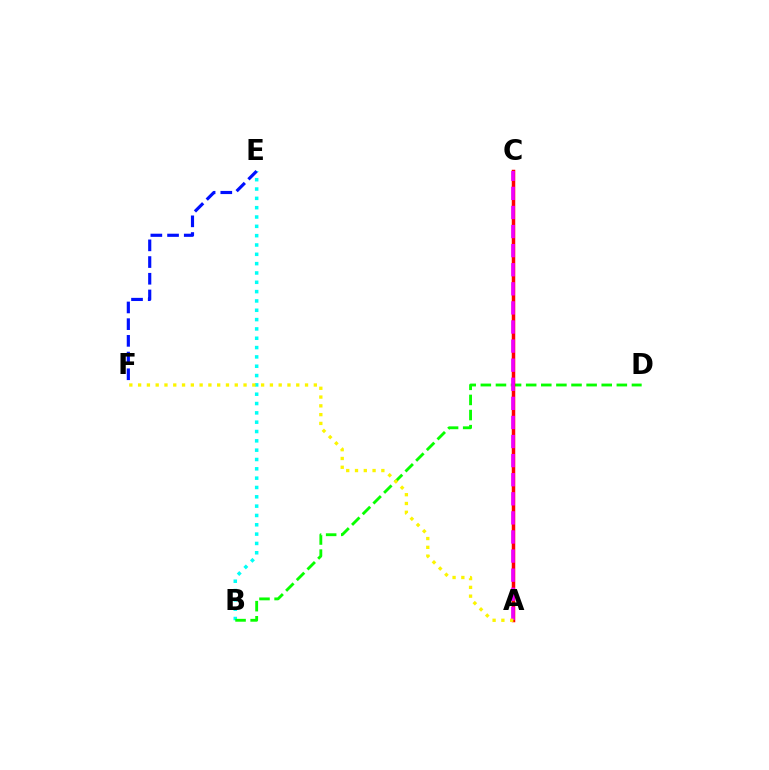{('B', 'E'): [{'color': '#00fff6', 'line_style': 'dotted', 'thickness': 2.53}], ('B', 'D'): [{'color': '#08ff00', 'line_style': 'dashed', 'thickness': 2.05}], ('A', 'C'): [{'color': '#ff0000', 'line_style': 'solid', 'thickness': 2.52}, {'color': '#ee00ff', 'line_style': 'dashed', 'thickness': 2.59}], ('E', 'F'): [{'color': '#0010ff', 'line_style': 'dashed', 'thickness': 2.27}], ('A', 'F'): [{'color': '#fcf500', 'line_style': 'dotted', 'thickness': 2.39}]}